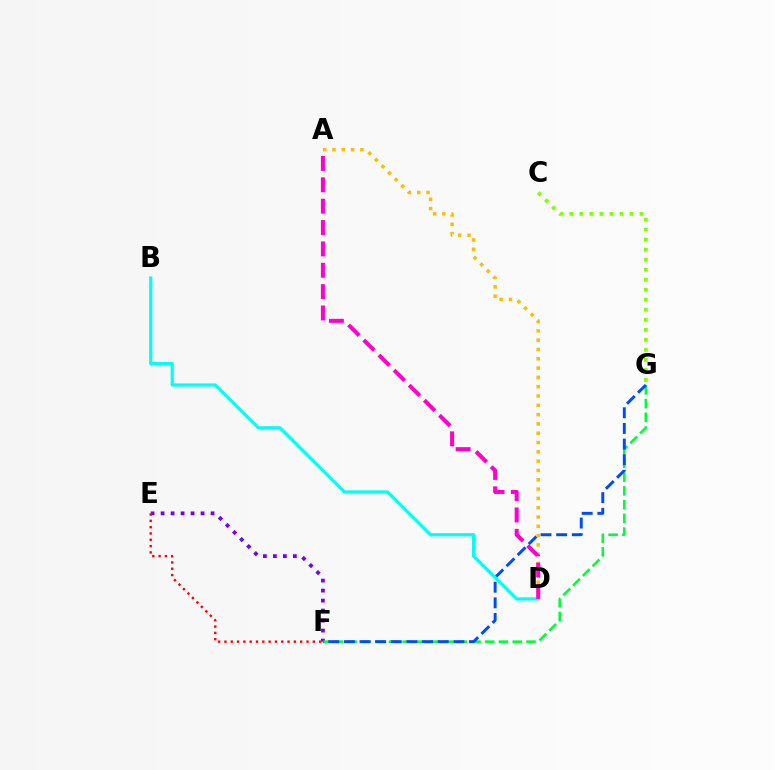{('C', 'G'): [{'color': '#84ff00', 'line_style': 'dotted', 'thickness': 2.72}], ('E', 'F'): [{'color': '#7200ff', 'line_style': 'dotted', 'thickness': 2.72}, {'color': '#ff0000', 'line_style': 'dotted', 'thickness': 1.72}], ('F', 'G'): [{'color': '#00ff39', 'line_style': 'dashed', 'thickness': 1.87}, {'color': '#004bff', 'line_style': 'dashed', 'thickness': 2.12}], ('B', 'D'): [{'color': '#00fff6', 'line_style': 'solid', 'thickness': 2.31}], ('A', 'D'): [{'color': '#ffbd00', 'line_style': 'dotted', 'thickness': 2.53}, {'color': '#ff00cf', 'line_style': 'dashed', 'thickness': 2.9}]}